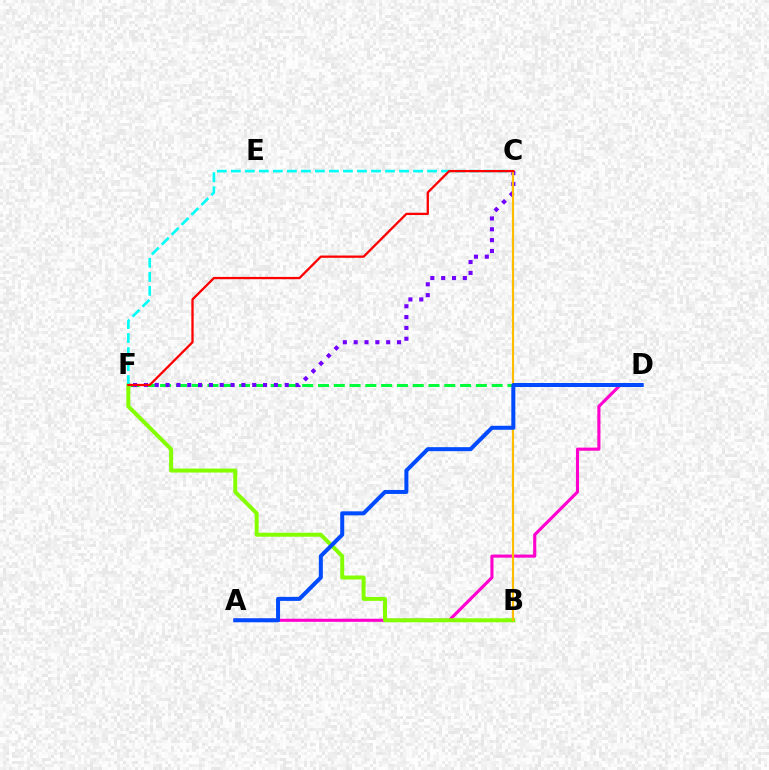{('D', 'F'): [{'color': '#00ff39', 'line_style': 'dashed', 'thickness': 2.14}], ('A', 'D'): [{'color': '#ff00cf', 'line_style': 'solid', 'thickness': 2.24}, {'color': '#004bff', 'line_style': 'solid', 'thickness': 2.88}], ('B', 'F'): [{'color': '#84ff00', 'line_style': 'solid', 'thickness': 2.86}], ('C', 'F'): [{'color': '#7200ff', 'line_style': 'dotted', 'thickness': 2.94}, {'color': '#00fff6', 'line_style': 'dashed', 'thickness': 1.9}, {'color': '#ff0000', 'line_style': 'solid', 'thickness': 1.65}], ('B', 'C'): [{'color': '#ffbd00', 'line_style': 'solid', 'thickness': 1.56}]}